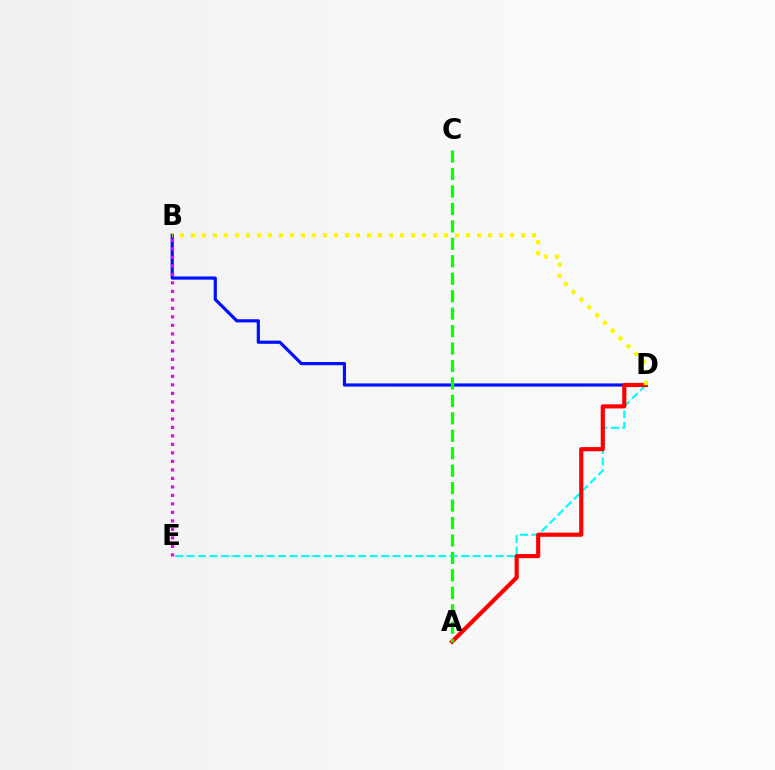{('D', 'E'): [{'color': '#00fff6', 'line_style': 'dashed', 'thickness': 1.55}], ('B', 'D'): [{'color': '#0010ff', 'line_style': 'solid', 'thickness': 2.29}, {'color': '#fcf500', 'line_style': 'dotted', 'thickness': 2.99}], ('A', 'D'): [{'color': '#ff0000', 'line_style': 'solid', 'thickness': 2.99}], ('B', 'E'): [{'color': '#ee00ff', 'line_style': 'dotted', 'thickness': 2.31}], ('A', 'C'): [{'color': '#08ff00', 'line_style': 'dashed', 'thickness': 2.37}]}